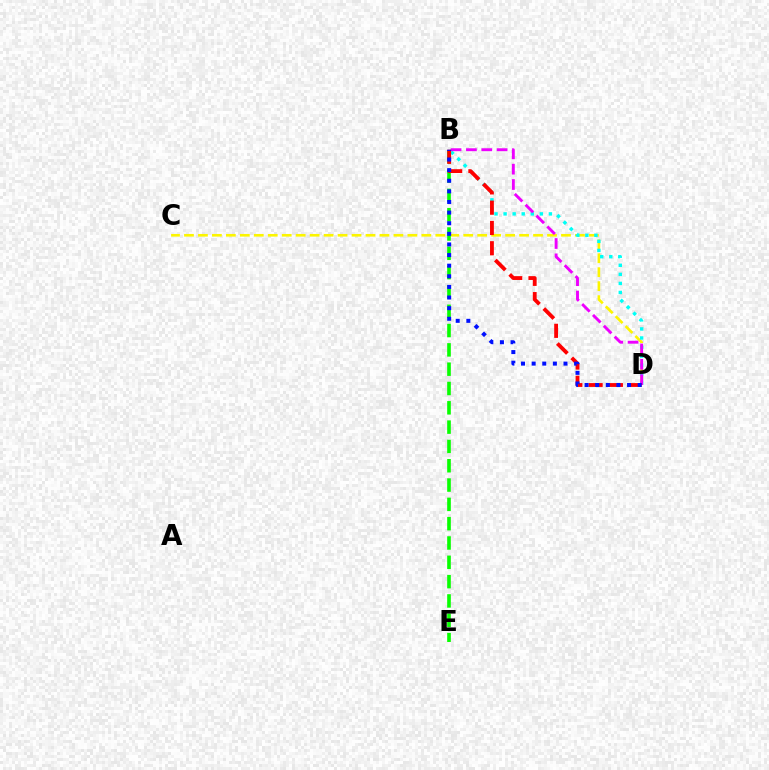{('C', 'D'): [{'color': '#fcf500', 'line_style': 'dashed', 'thickness': 1.9}], ('B', 'D'): [{'color': '#00fff6', 'line_style': 'dotted', 'thickness': 2.46}, {'color': '#ee00ff', 'line_style': 'dashed', 'thickness': 2.08}, {'color': '#ff0000', 'line_style': 'dashed', 'thickness': 2.76}, {'color': '#0010ff', 'line_style': 'dotted', 'thickness': 2.88}], ('B', 'E'): [{'color': '#08ff00', 'line_style': 'dashed', 'thickness': 2.62}]}